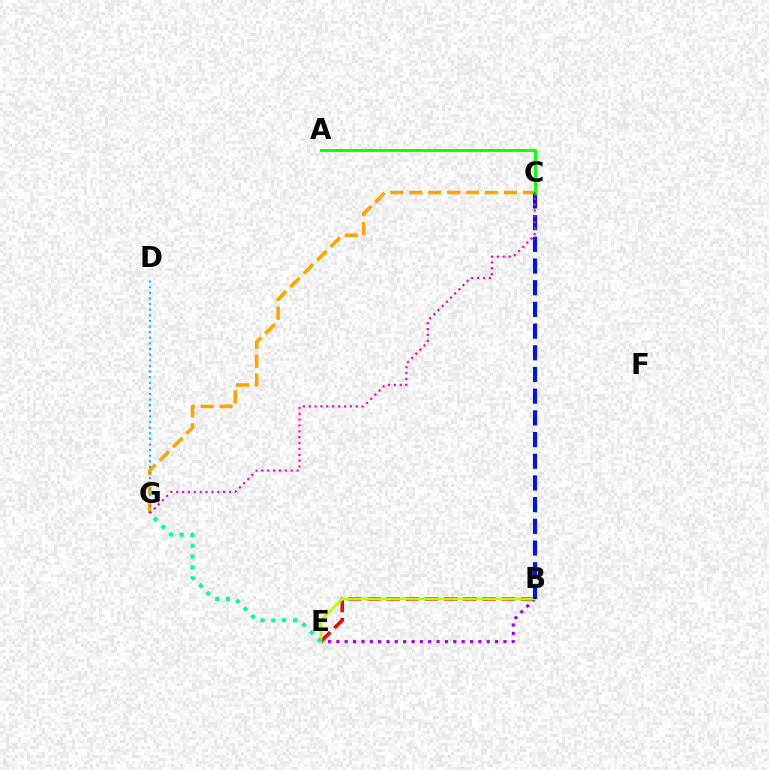{('B', 'E'): [{'color': '#9b00ff', 'line_style': 'dotted', 'thickness': 2.27}, {'color': '#ff0000', 'line_style': 'dashed', 'thickness': 2.61}, {'color': '#b3ff00', 'line_style': 'solid', 'thickness': 2.04}], ('C', 'G'): [{'color': '#ffa500', 'line_style': 'dashed', 'thickness': 2.57}, {'color': '#ff00bd', 'line_style': 'dotted', 'thickness': 1.6}], ('B', 'C'): [{'color': '#0010ff', 'line_style': 'dashed', 'thickness': 2.95}], ('A', 'C'): [{'color': '#08ff00', 'line_style': 'solid', 'thickness': 2.09}], ('D', 'G'): [{'color': '#00b5ff', 'line_style': 'dotted', 'thickness': 1.53}], ('E', 'G'): [{'color': '#00ff9d', 'line_style': 'dotted', 'thickness': 2.95}]}